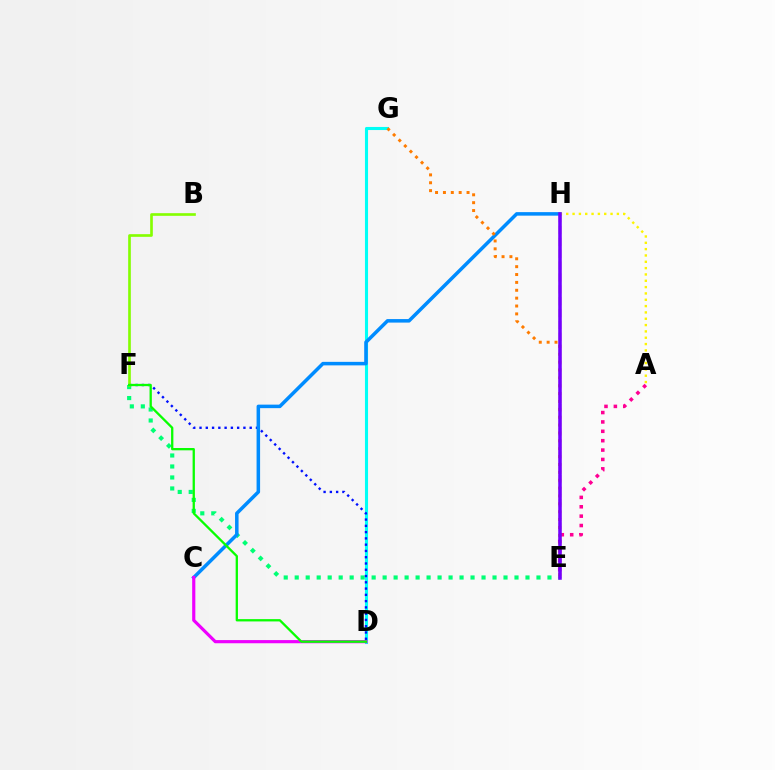{('E', 'F'): [{'color': '#00ff74', 'line_style': 'dotted', 'thickness': 2.99}], ('D', 'G'): [{'color': '#00fff6', 'line_style': 'solid', 'thickness': 2.23}], ('E', 'H'): [{'color': '#ff0000', 'line_style': 'dashed', 'thickness': 1.61}, {'color': '#7200ff', 'line_style': 'solid', 'thickness': 2.54}], ('D', 'F'): [{'color': '#0010ff', 'line_style': 'dotted', 'thickness': 1.7}, {'color': '#08ff00', 'line_style': 'solid', 'thickness': 1.66}], ('A', 'E'): [{'color': '#ff0094', 'line_style': 'dotted', 'thickness': 2.55}], ('C', 'H'): [{'color': '#008cff', 'line_style': 'solid', 'thickness': 2.53}], ('E', 'G'): [{'color': '#ff7c00', 'line_style': 'dotted', 'thickness': 2.14}], ('A', 'H'): [{'color': '#fcf500', 'line_style': 'dotted', 'thickness': 1.72}], ('B', 'F'): [{'color': '#84ff00', 'line_style': 'solid', 'thickness': 1.91}], ('C', 'D'): [{'color': '#ee00ff', 'line_style': 'solid', 'thickness': 2.28}]}